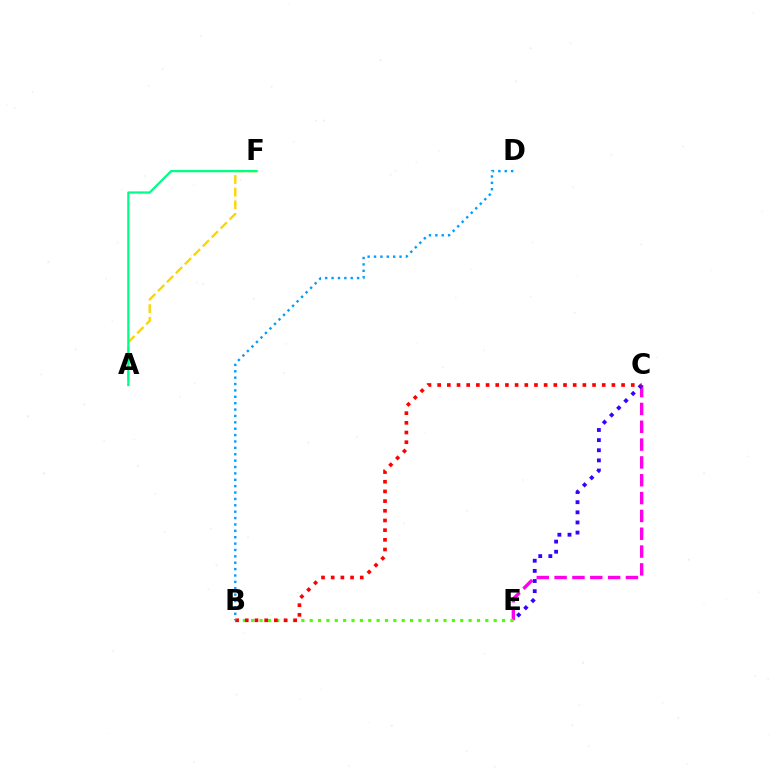{('C', 'E'): [{'color': '#ff00ed', 'line_style': 'dashed', 'thickness': 2.42}, {'color': '#3700ff', 'line_style': 'dotted', 'thickness': 2.75}], ('B', 'E'): [{'color': '#4fff00', 'line_style': 'dotted', 'thickness': 2.27}], ('A', 'F'): [{'color': '#ffd500', 'line_style': 'dashed', 'thickness': 1.72}, {'color': '#00ff86', 'line_style': 'solid', 'thickness': 1.61}], ('B', 'C'): [{'color': '#ff0000', 'line_style': 'dotted', 'thickness': 2.63}], ('B', 'D'): [{'color': '#009eff', 'line_style': 'dotted', 'thickness': 1.73}]}